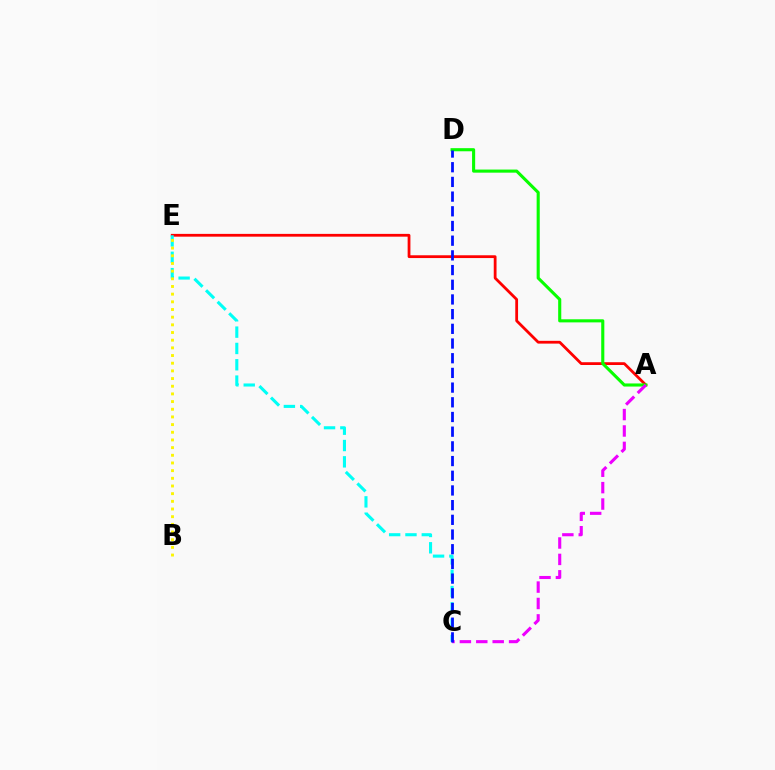{('A', 'E'): [{'color': '#ff0000', 'line_style': 'solid', 'thickness': 2.0}], ('A', 'D'): [{'color': '#08ff00', 'line_style': 'solid', 'thickness': 2.23}], ('C', 'E'): [{'color': '#00fff6', 'line_style': 'dashed', 'thickness': 2.22}], ('A', 'C'): [{'color': '#ee00ff', 'line_style': 'dashed', 'thickness': 2.23}], ('B', 'E'): [{'color': '#fcf500', 'line_style': 'dotted', 'thickness': 2.08}], ('C', 'D'): [{'color': '#0010ff', 'line_style': 'dashed', 'thickness': 2.0}]}